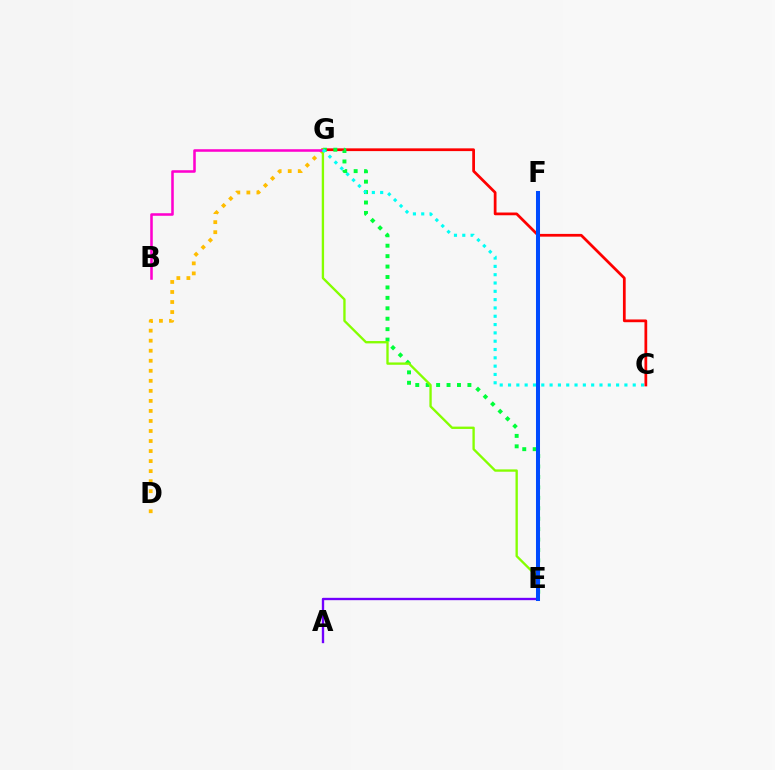{('D', 'G'): [{'color': '#ffbd00', 'line_style': 'dotted', 'thickness': 2.73}], ('C', 'G'): [{'color': '#ff0000', 'line_style': 'solid', 'thickness': 1.98}, {'color': '#00fff6', 'line_style': 'dotted', 'thickness': 2.26}], ('E', 'G'): [{'color': '#00ff39', 'line_style': 'dotted', 'thickness': 2.83}, {'color': '#84ff00', 'line_style': 'solid', 'thickness': 1.69}], ('B', 'G'): [{'color': '#ff00cf', 'line_style': 'solid', 'thickness': 1.84}], ('A', 'E'): [{'color': '#7200ff', 'line_style': 'solid', 'thickness': 1.69}], ('E', 'F'): [{'color': '#004bff', 'line_style': 'solid', 'thickness': 2.9}]}